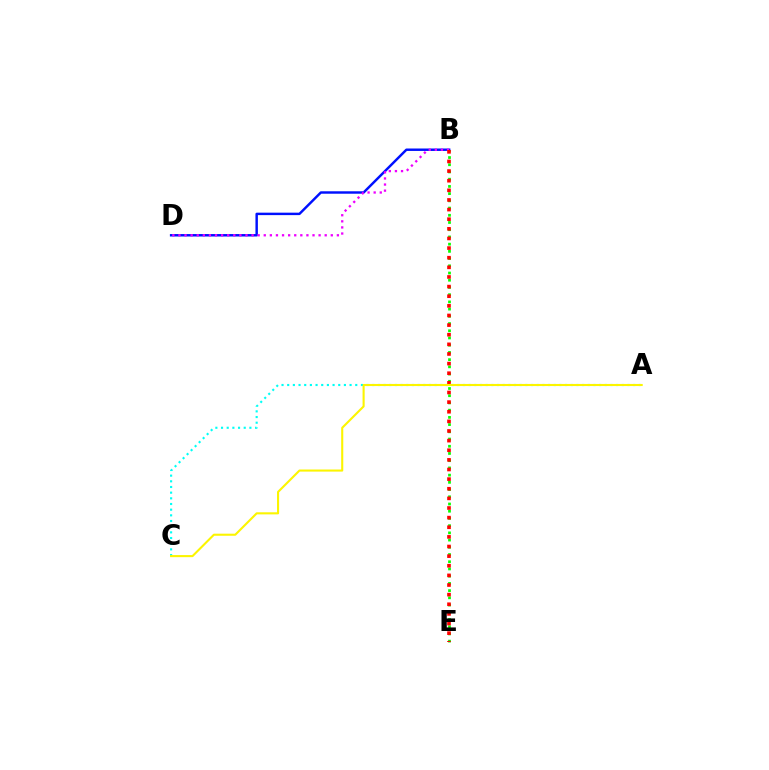{('A', 'C'): [{'color': '#00fff6', 'line_style': 'dotted', 'thickness': 1.54}, {'color': '#fcf500', 'line_style': 'solid', 'thickness': 1.51}], ('B', 'D'): [{'color': '#0010ff', 'line_style': 'solid', 'thickness': 1.76}, {'color': '#ee00ff', 'line_style': 'dotted', 'thickness': 1.66}], ('B', 'E'): [{'color': '#08ff00', 'line_style': 'dotted', 'thickness': 1.96}, {'color': '#ff0000', 'line_style': 'dotted', 'thickness': 2.62}]}